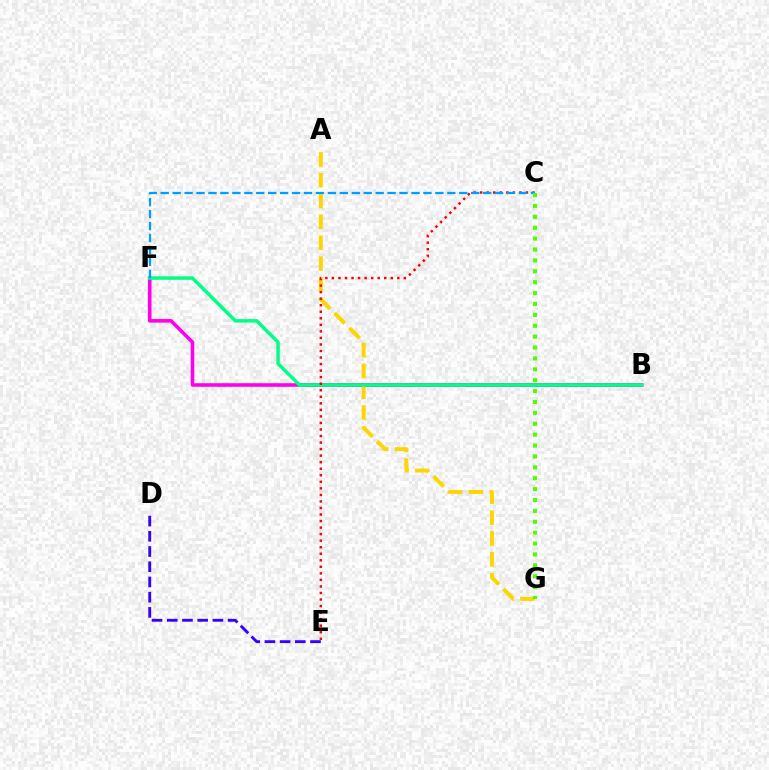{('B', 'F'): [{'color': '#ff00ed', 'line_style': 'solid', 'thickness': 2.58}, {'color': '#00ff86', 'line_style': 'solid', 'thickness': 2.49}], ('A', 'G'): [{'color': '#ffd500', 'line_style': 'dashed', 'thickness': 2.83}], ('D', 'E'): [{'color': '#3700ff', 'line_style': 'dashed', 'thickness': 2.07}], ('C', 'E'): [{'color': '#ff0000', 'line_style': 'dotted', 'thickness': 1.78}], ('C', 'F'): [{'color': '#009eff', 'line_style': 'dashed', 'thickness': 1.62}], ('C', 'G'): [{'color': '#4fff00', 'line_style': 'dotted', 'thickness': 2.96}]}